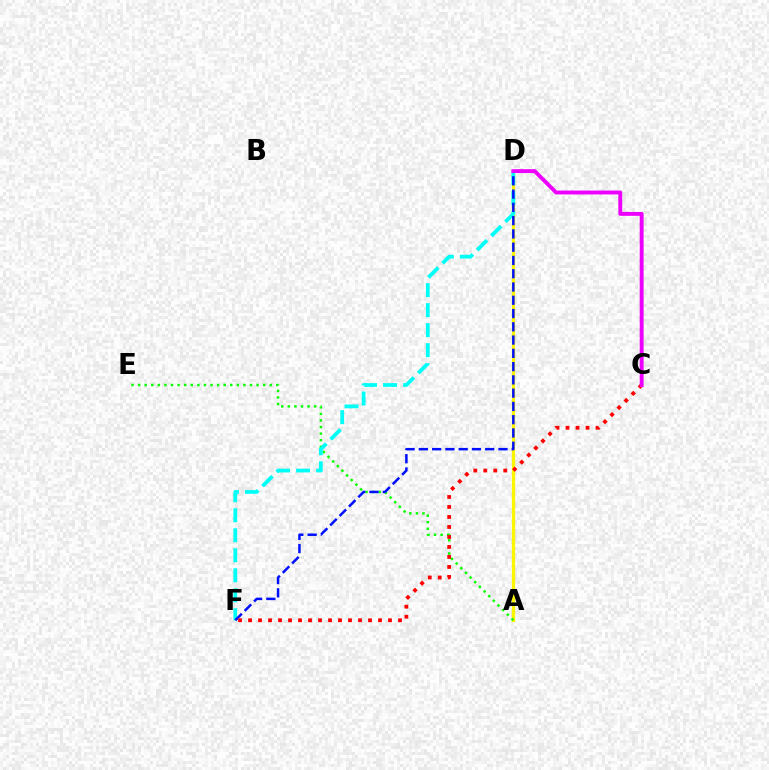{('A', 'D'): [{'color': '#fcf500', 'line_style': 'solid', 'thickness': 2.35}], ('A', 'E'): [{'color': '#08ff00', 'line_style': 'dotted', 'thickness': 1.79}], ('D', 'F'): [{'color': '#00fff6', 'line_style': 'dashed', 'thickness': 2.72}, {'color': '#0010ff', 'line_style': 'dashed', 'thickness': 1.8}], ('C', 'F'): [{'color': '#ff0000', 'line_style': 'dotted', 'thickness': 2.72}], ('C', 'D'): [{'color': '#ee00ff', 'line_style': 'solid', 'thickness': 2.81}]}